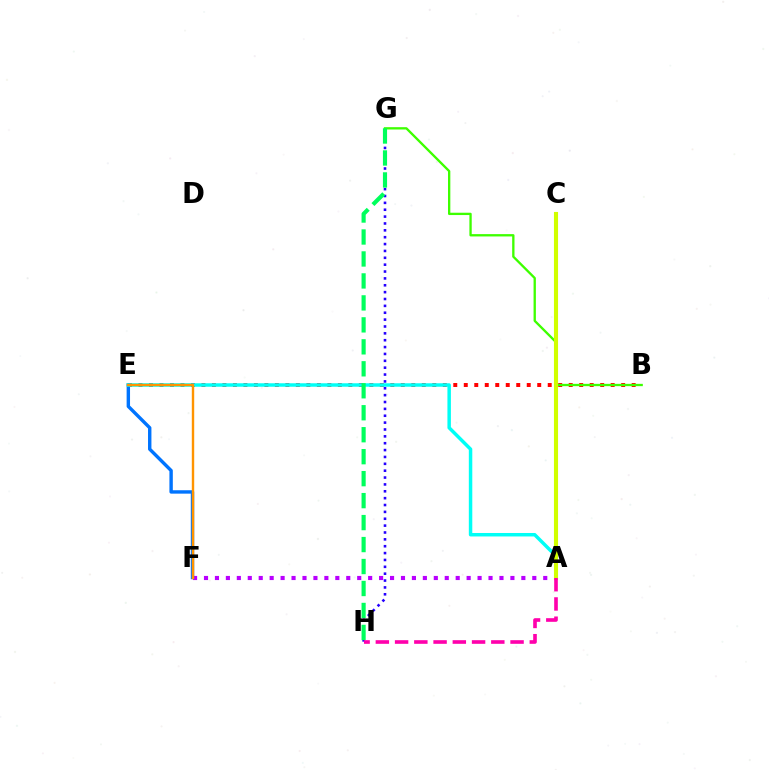{('A', 'F'): [{'color': '#b900ff', 'line_style': 'dotted', 'thickness': 2.97}], ('B', 'E'): [{'color': '#ff0000', 'line_style': 'dotted', 'thickness': 2.85}], ('E', 'F'): [{'color': '#0074ff', 'line_style': 'solid', 'thickness': 2.45}, {'color': '#ff9400', 'line_style': 'solid', 'thickness': 1.73}], ('G', 'H'): [{'color': '#2500ff', 'line_style': 'dotted', 'thickness': 1.87}, {'color': '#00ff5c', 'line_style': 'dashed', 'thickness': 2.98}], ('A', 'E'): [{'color': '#00fff6', 'line_style': 'solid', 'thickness': 2.5}], ('B', 'G'): [{'color': '#3dff00', 'line_style': 'solid', 'thickness': 1.67}], ('A', 'C'): [{'color': '#d1ff00', 'line_style': 'solid', 'thickness': 2.95}], ('A', 'H'): [{'color': '#ff00ac', 'line_style': 'dashed', 'thickness': 2.61}]}